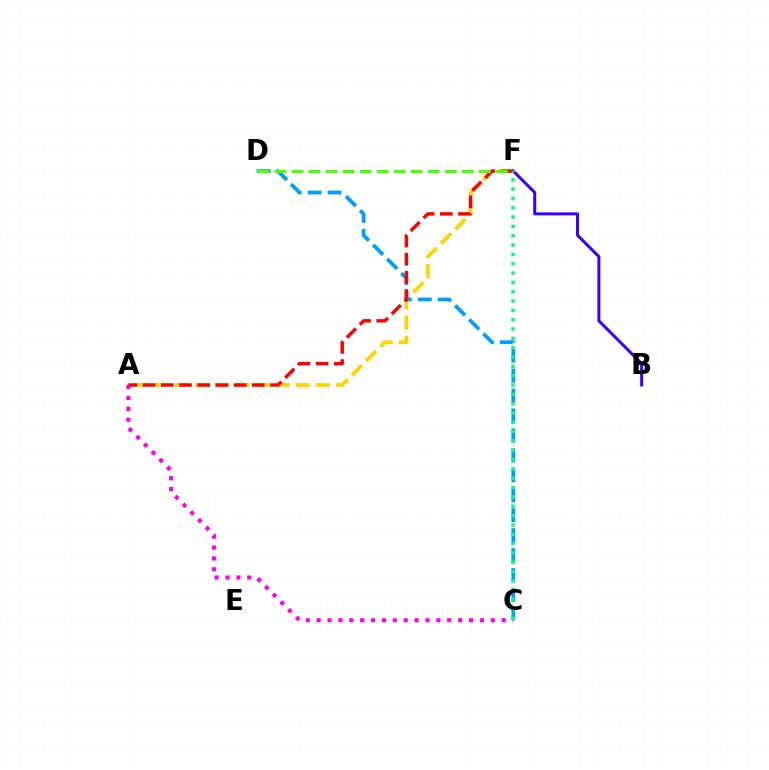{('A', 'C'): [{'color': '#ff00ed', 'line_style': 'dotted', 'thickness': 2.96}], ('A', 'F'): [{'color': '#ffd500', 'line_style': 'dashed', 'thickness': 2.74}, {'color': '#ff0000', 'line_style': 'dashed', 'thickness': 2.47}], ('C', 'D'): [{'color': '#009eff', 'line_style': 'dashed', 'thickness': 2.71}], ('B', 'F'): [{'color': '#3700ff', 'line_style': 'solid', 'thickness': 2.15}], ('C', 'F'): [{'color': '#00ff86', 'line_style': 'dotted', 'thickness': 2.53}], ('D', 'F'): [{'color': '#4fff00', 'line_style': 'dashed', 'thickness': 2.31}]}